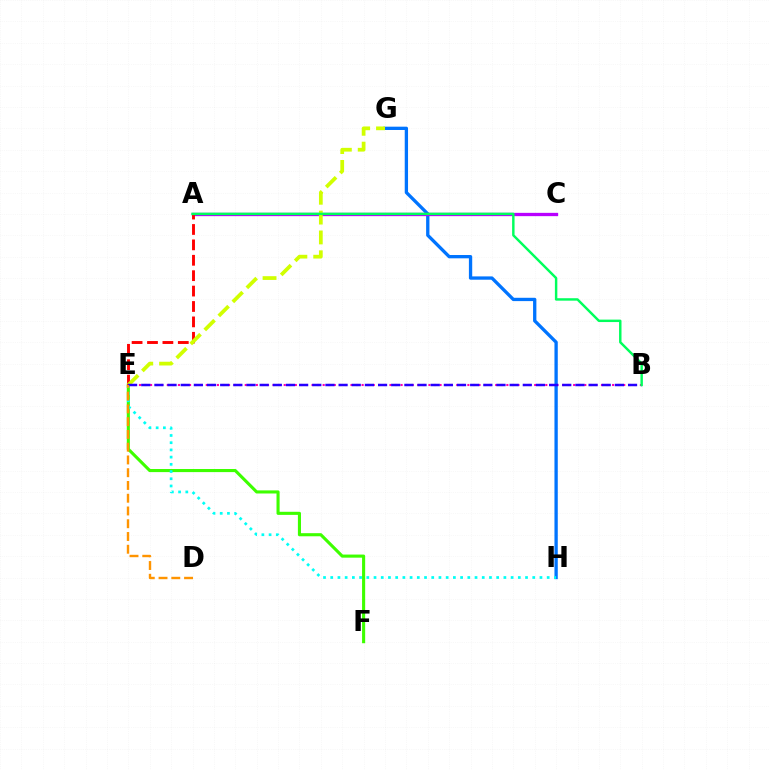{('G', 'H'): [{'color': '#0074ff', 'line_style': 'solid', 'thickness': 2.38}], ('E', 'F'): [{'color': '#3dff00', 'line_style': 'solid', 'thickness': 2.23}], ('A', 'C'): [{'color': '#b900ff', 'line_style': 'solid', 'thickness': 2.37}], ('E', 'H'): [{'color': '#00fff6', 'line_style': 'dotted', 'thickness': 1.96}], ('B', 'E'): [{'color': '#ff00ac', 'line_style': 'dotted', 'thickness': 1.51}, {'color': '#2500ff', 'line_style': 'dashed', 'thickness': 1.79}], ('A', 'E'): [{'color': '#ff0000', 'line_style': 'dashed', 'thickness': 2.09}], ('E', 'G'): [{'color': '#d1ff00', 'line_style': 'dashed', 'thickness': 2.7}], ('A', 'B'): [{'color': '#00ff5c', 'line_style': 'solid', 'thickness': 1.76}], ('D', 'E'): [{'color': '#ff9400', 'line_style': 'dashed', 'thickness': 1.73}]}